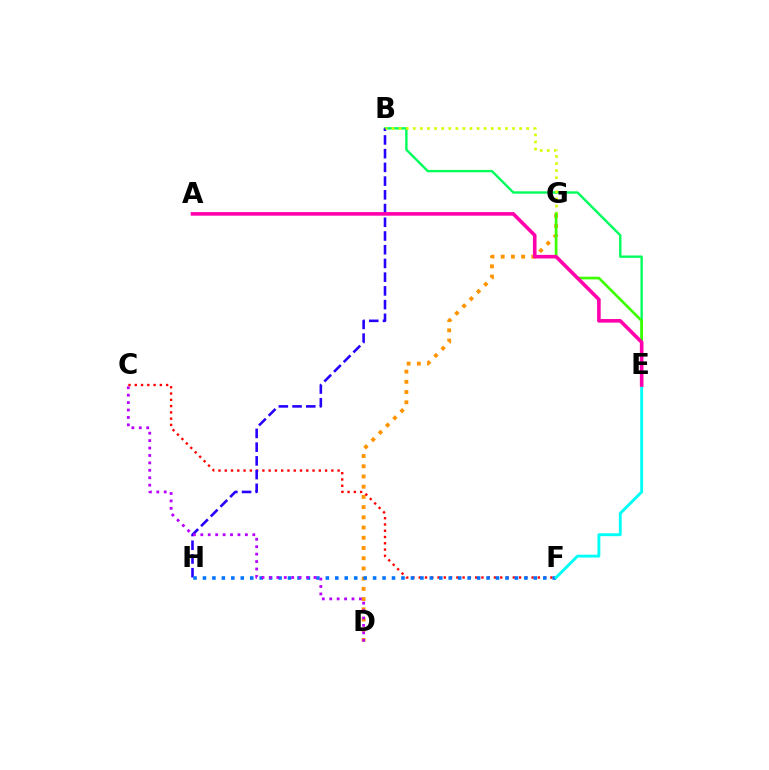{('B', 'E'): [{'color': '#00ff5c', 'line_style': 'solid', 'thickness': 1.71}], ('D', 'G'): [{'color': '#ff9400', 'line_style': 'dotted', 'thickness': 2.78}], ('C', 'F'): [{'color': '#ff0000', 'line_style': 'dotted', 'thickness': 1.7}], ('B', 'H'): [{'color': '#2500ff', 'line_style': 'dashed', 'thickness': 1.86}], ('B', 'G'): [{'color': '#d1ff00', 'line_style': 'dotted', 'thickness': 1.93}], ('F', 'H'): [{'color': '#0074ff', 'line_style': 'dotted', 'thickness': 2.57}], ('E', 'G'): [{'color': '#3dff00', 'line_style': 'solid', 'thickness': 1.94}], ('C', 'D'): [{'color': '#b900ff', 'line_style': 'dotted', 'thickness': 2.02}], ('E', 'F'): [{'color': '#00fff6', 'line_style': 'solid', 'thickness': 2.08}], ('A', 'E'): [{'color': '#ff00ac', 'line_style': 'solid', 'thickness': 2.59}]}